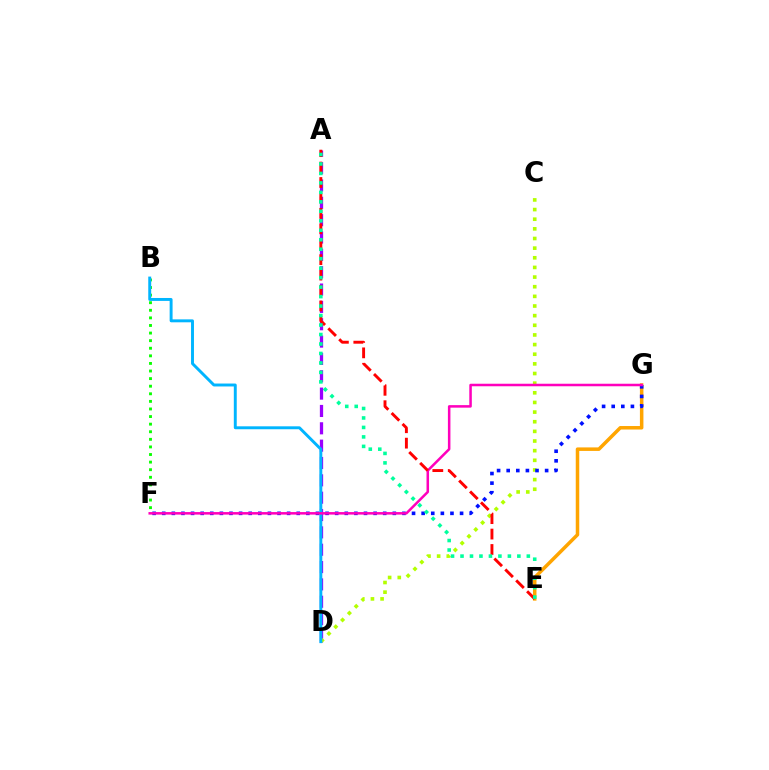{('A', 'D'): [{'color': '#9b00ff', 'line_style': 'dashed', 'thickness': 2.36}], ('B', 'F'): [{'color': '#08ff00', 'line_style': 'dotted', 'thickness': 2.06}], ('E', 'G'): [{'color': '#ffa500', 'line_style': 'solid', 'thickness': 2.53}], ('C', 'D'): [{'color': '#b3ff00', 'line_style': 'dotted', 'thickness': 2.62}], ('F', 'G'): [{'color': '#0010ff', 'line_style': 'dotted', 'thickness': 2.61}, {'color': '#ff00bd', 'line_style': 'solid', 'thickness': 1.82}], ('B', 'D'): [{'color': '#00b5ff', 'line_style': 'solid', 'thickness': 2.11}], ('A', 'E'): [{'color': '#ff0000', 'line_style': 'dashed', 'thickness': 2.1}, {'color': '#00ff9d', 'line_style': 'dotted', 'thickness': 2.57}]}